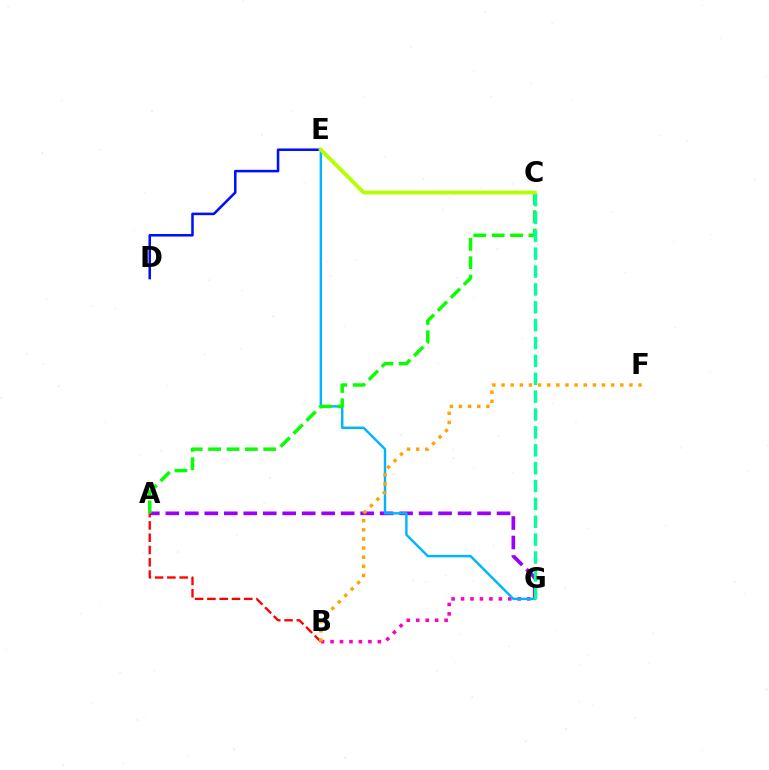{('B', 'G'): [{'color': '#ff00bd', 'line_style': 'dotted', 'thickness': 2.57}], ('A', 'G'): [{'color': '#9b00ff', 'line_style': 'dashed', 'thickness': 2.65}], ('E', 'G'): [{'color': '#00b5ff', 'line_style': 'solid', 'thickness': 1.75}], ('D', 'E'): [{'color': '#0010ff', 'line_style': 'solid', 'thickness': 1.83}], ('A', 'B'): [{'color': '#ff0000', 'line_style': 'dashed', 'thickness': 1.67}], ('B', 'F'): [{'color': '#ffa500', 'line_style': 'dotted', 'thickness': 2.48}], ('A', 'C'): [{'color': '#08ff00', 'line_style': 'dashed', 'thickness': 2.49}], ('C', 'G'): [{'color': '#00ff9d', 'line_style': 'dashed', 'thickness': 2.43}], ('C', 'E'): [{'color': '#b3ff00', 'line_style': 'solid', 'thickness': 2.75}]}